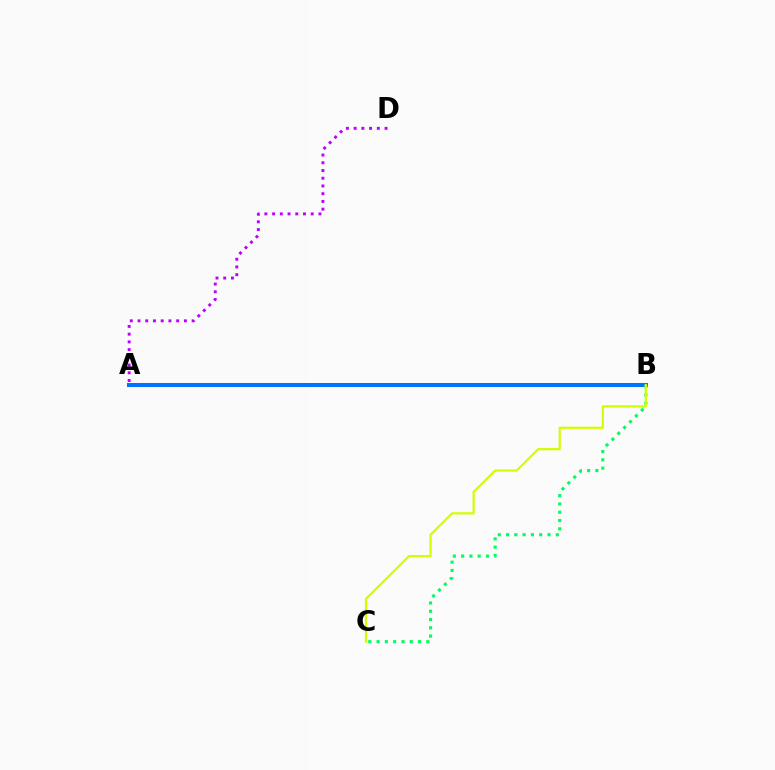{('A', 'B'): [{'color': '#ff0000', 'line_style': 'dotted', 'thickness': 1.78}, {'color': '#0074ff', 'line_style': 'solid', 'thickness': 2.91}], ('B', 'C'): [{'color': '#00ff5c', 'line_style': 'dotted', 'thickness': 2.25}, {'color': '#d1ff00', 'line_style': 'solid', 'thickness': 1.59}], ('A', 'D'): [{'color': '#b900ff', 'line_style': 'dotted', 'thickness': 2.1}]}